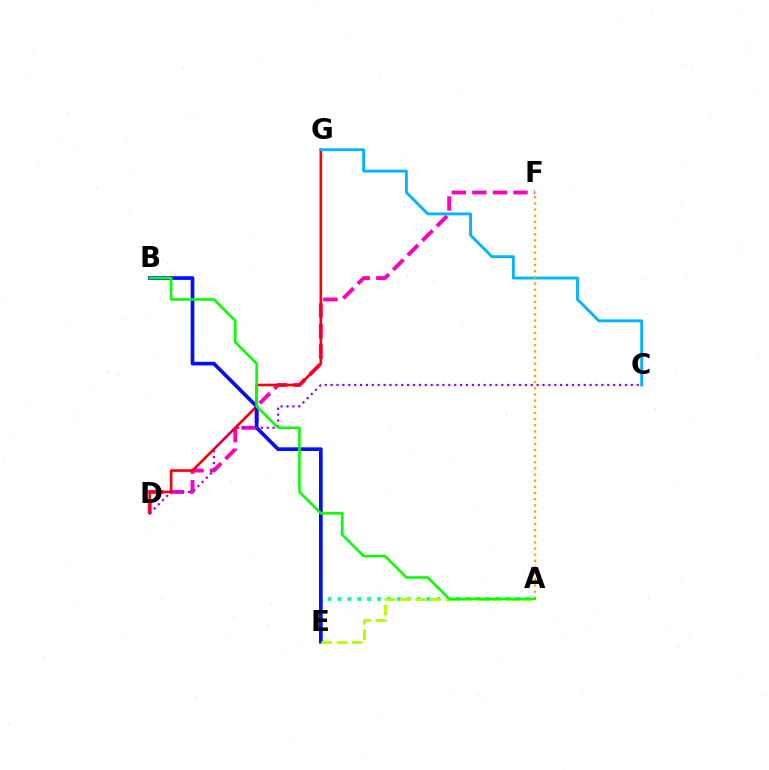{('A', 'E'): [{'color': '#00ff9d', 'line_style': 'dotted', 'thickness': 2.69}, {'color': '#b3ff00', 'line_style': 'dashed', 'thickness': 2.06}], ('D', 'F'): [{'color': '#ff00bd', 'line_style': 'dashed', 'thickness': 2.8}], ('D', 'G'): [{'color': '#ff0000', 'line_style': 'solid', 'thickness': 1.9}], ('B', 'E'): [{'color': '#0010ff', 'line_style': 'solid', 'thickness': 2.65}], ('C', 'D'): [{'color': '#9b00ff', 'line_style': 'dotted', 'thickness': 1.6}], ('C', 'G'): [{'color': '#00b5ff', 'line_style': 'solid', 'thickness': 2.06}], ('A', 'F'): [{'color': '#ffa500', 'line_style': 'dotted', 'thickness': 1.67}], ('A', 'B'): [{'color': '#08ff00', 'line_style': 'solid', 'thickness': 1.86}]}